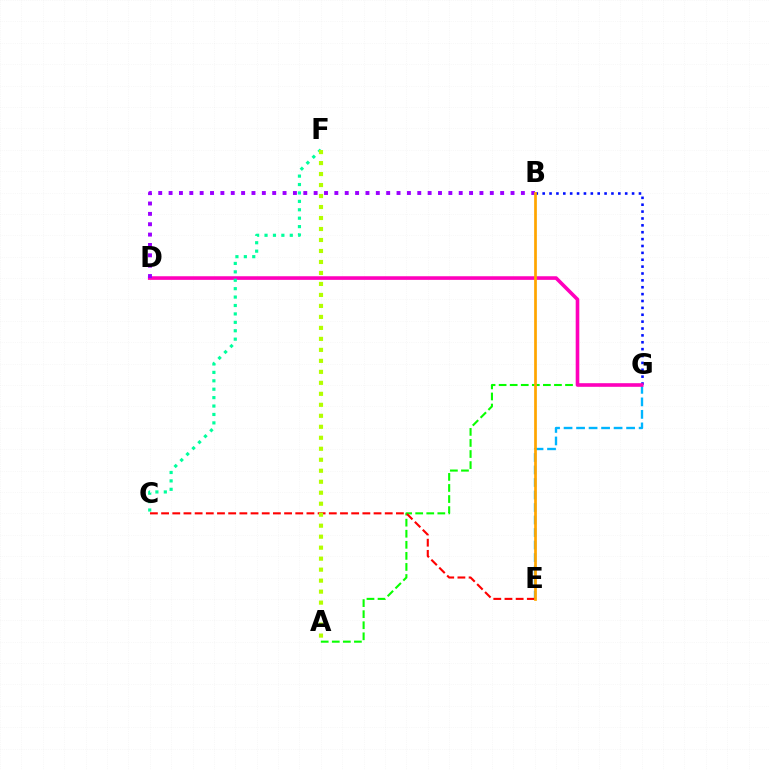{('E', 'G'): [{'color': '#00b5ff', 'line_style': 'dashed', 'thickness': 1.7}], ('B', 'G'): [{'color': '#0010ff', 'line_style': 'dotted', 'thickness': 1.87}], ('A', 'G'): [{'color': '#08ff00', 'line_style': 'dashed', 'thickness': 1.5}], ('D', 'G'): [{'color': '#ff00bd', 'line_style': 'solid', 'thickness': 2.6}], ('C', 'F'): [{'color': '#00ff9d', 'line_style': 'dotted', 'thickness': 2.29}], ('C', 'E'): [{'color': '#ff0000', 'line_style': 'dashed', 'thickness': 1.52}], ('A', 'F'): [{'color': '#b3ff00', 'line_style': 'dotted', 'thickness': 2.99}], ('B', 'D'): [{'color': '#9b00ff', 'line_style': 'dotted', 'thickness': 2.82}], ('B', 'E'): [{'color': '#ffa500', 'line_style': 'solid', 'thickness': 1.96}]}